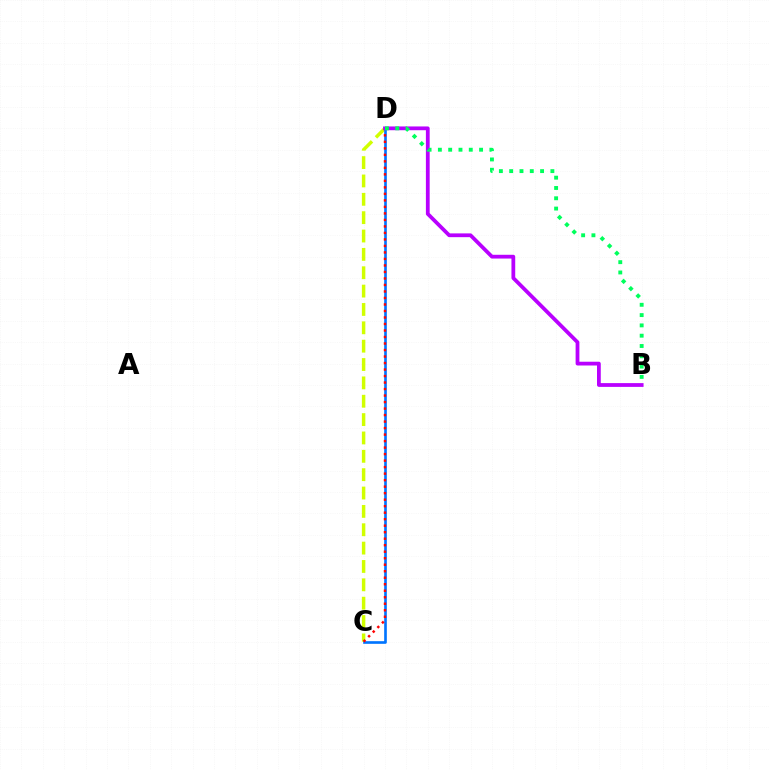{('C', 'D'): [{'color': '#d1ff00', 'line_style': 'dashed', 'thickness': 2.49}, {'color': '#0074ff', 'line_style': 'solid', 'thickness': 1.9}, {'color': '#ff0000', 'line_style': 'dotted', 'thickness': 1.77}], ('B', 'D'): [{'color': '#b900ff', 'line_style': 'solid', 'thickness': 2.72}, {'color': '#00ff5c', 'line_style': 'dotted', 'thickness': 2.8}]}